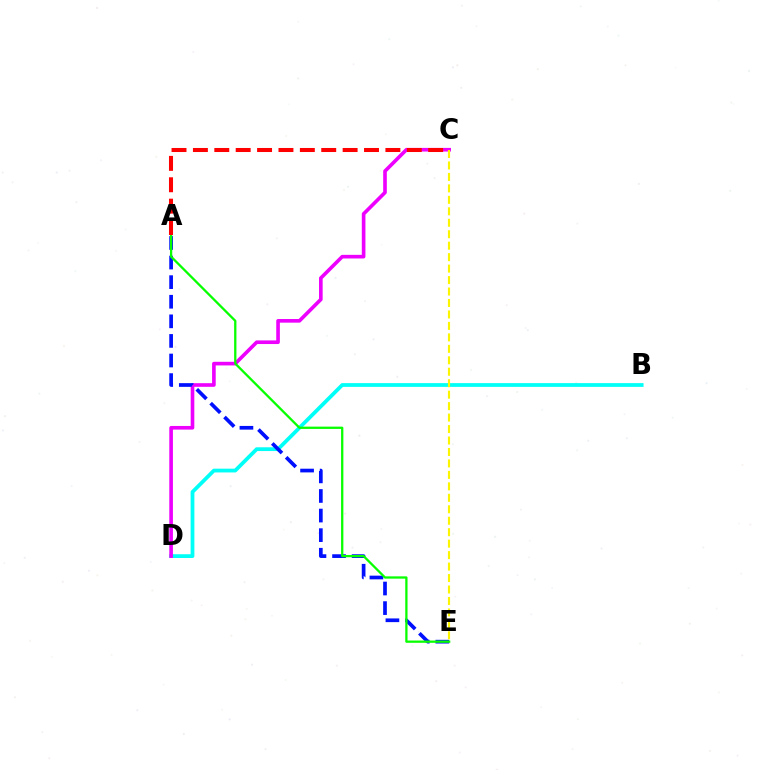{('B', 'D'): [{'color': '#00fff6', 'line_style': 'solid', 'thickness': 2.71}], ('C', 'D'): [{'color': '#ee00ff', 'line_style': 'solid', 'thickness': 2.62}], ('A', 'E'): [{'color': '#0010ff', 'line_style': 'dashed', 'thickness': 2.66}, {'color': '#08ff00', 'line_style': 'solid', 'thickness': 1.65}], ('A', 'C'): [{'color': '#ff0000', 'line_style': 'dashed', 'thickness': 2.91}], ('C', 'E'): [{'color': '#fcf500', 'line_style': 'dashed', 'thickness': 1.56}]}